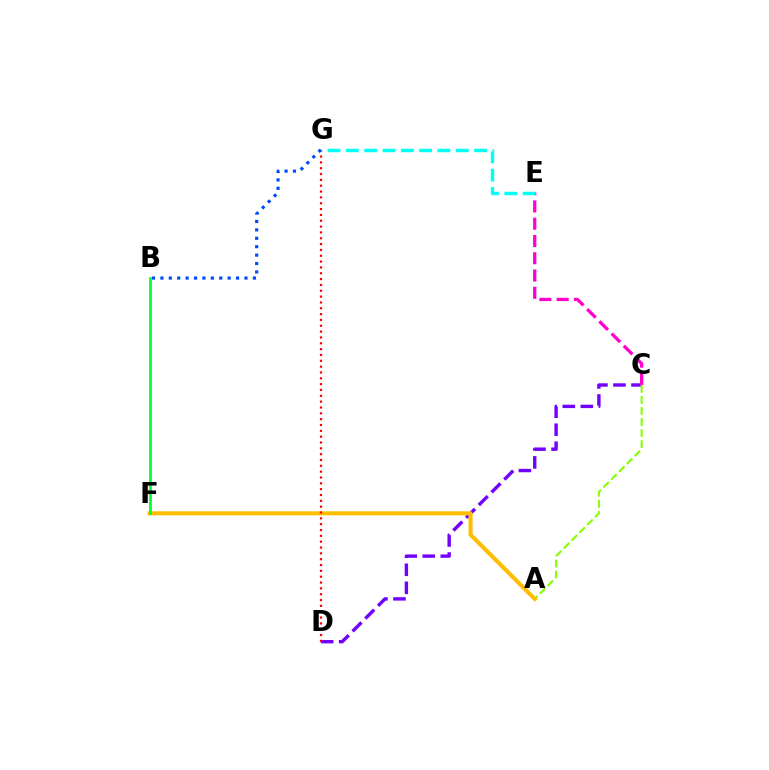{('C', 'D'): [{'color': '#7200ff', 'line_style': 'dashed', 'thickness': 2.45}], ('A', 'C'): [{'color': '#84ff00', 'line_style': 'dashed', 'thickness': 1.5}], ('C', 'E'): [{'color': '#ff00cf', 'line_style': 'dashed', 'thickness': 2.35}], ('A', 'F'): [{'color': '#ffbd00', 'line_style': 'solid', 'thickness': 2.92}], ('D', 'G'): [{'color': '#ff0000', 'line_style': 'dotted', 'thickness': 1.59}], ('B', 'G'): [{'color': '#004bff', 'line_style': 'dotted', 'thickness': 2.28}], ('E', 'G'): [{'color': '#00fff6', 'line_style': 'dashed', 'thickness': 2.49}], ('B', 'F'): [{'color': '#00ff39', 'line_style': 'solid', 'thickness': 1.98}]}